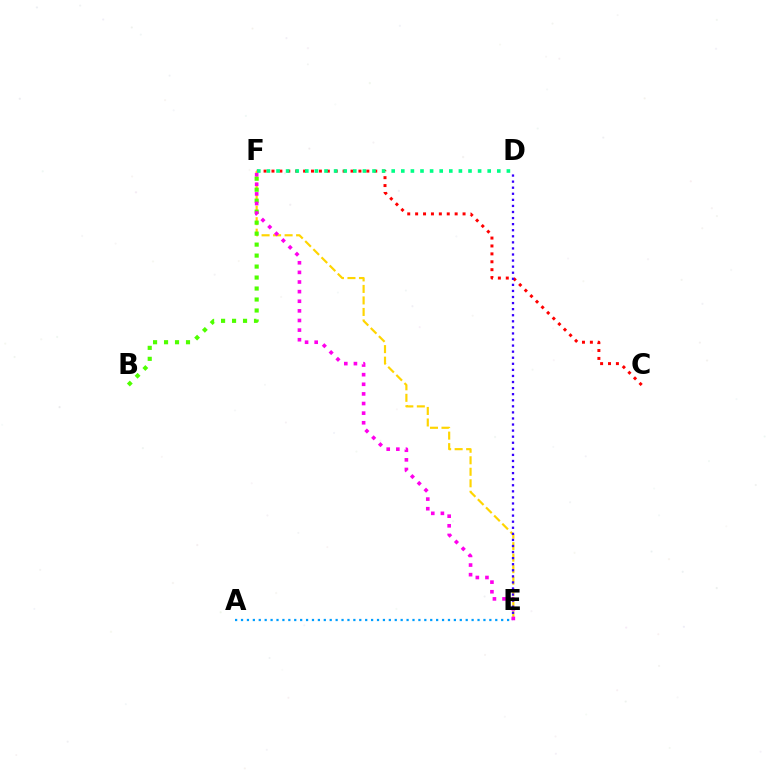{('C', 'F'): [{'color': '#ff0000', 'line_style': 'dotted', 'thickness': 2.15}], ('E', 'F'): [{'color': '#ffd500', 'line_style': 'dashed', 'thickness': 1.56}, {'color': '#ff00ed', 'line_style': 'dotted', 'thickness': 2.61}], ('A', 'E'): [{'color': '#009eff', 'line_style': 'dotted', 'thickness': 1.61}], ('D', 'E'): [{'color': '#3700ff', 'line_style': 'dotted', 'thickness': 1.65}], ('D', 'F'): [{'color': '#00ff86', 'line_style': 'dotted', 'thickness': 2.61}], ('B', 'F'): [{'color': '#4fff00', 'line_style': 'dotted', 'thickness': 2.98}]}